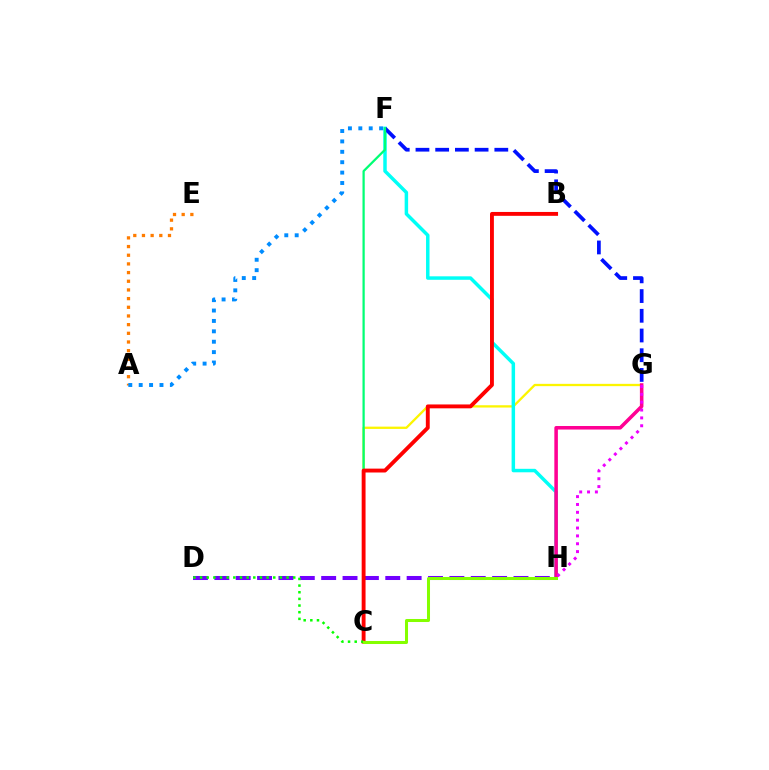{('A', 'E'): [{'color': '#ff7c00', 'line_style': 'dotted', 'thickness': 2.36}], ('C', 'G'): [{'color': '#fcf500', 'line_style': 'solid', 'thickness': 1.65}], ('F', 'H'): [{'color': '#00fff6', 'line_style': 'solid', 'thickness': 2.5}], ('G', 'H'): [{'color': '#ff0094', 'line_style': 'solid', 'thickness': 2.55}, {'color': '#ee00ff', 'line_style': 'dotted', 'thickness': 2.13}], ('F', 'G'): [{'color': '#0010ff', 'line_style': 'dashed', 'thickness': 2.68}], ('A', 'F'): [{'color': '#008cff', 'line_style': 'dotted', 'thickness': 2.82}], ('D', 'H'): [{'color': '#7200ff', 'line_style': 'dashed', 'thickness': 2.9}], ('C', 'F'): [{'color': '#00ff74', 'line_style': 'solid', 'thickness': 1.62}], ('B', 'C'): [{'color': '#ff0000', 'line_style': 'solid', 'thickness': 2.79}], ('C', 'D'): [{'color': '#08ff00', 'line_style': 'dotted', 'thickness': 1.81}], ('C', 'H'): [{'color': '#84ff00', 'line_style': 'solid', 'thickness': 2.17}]}